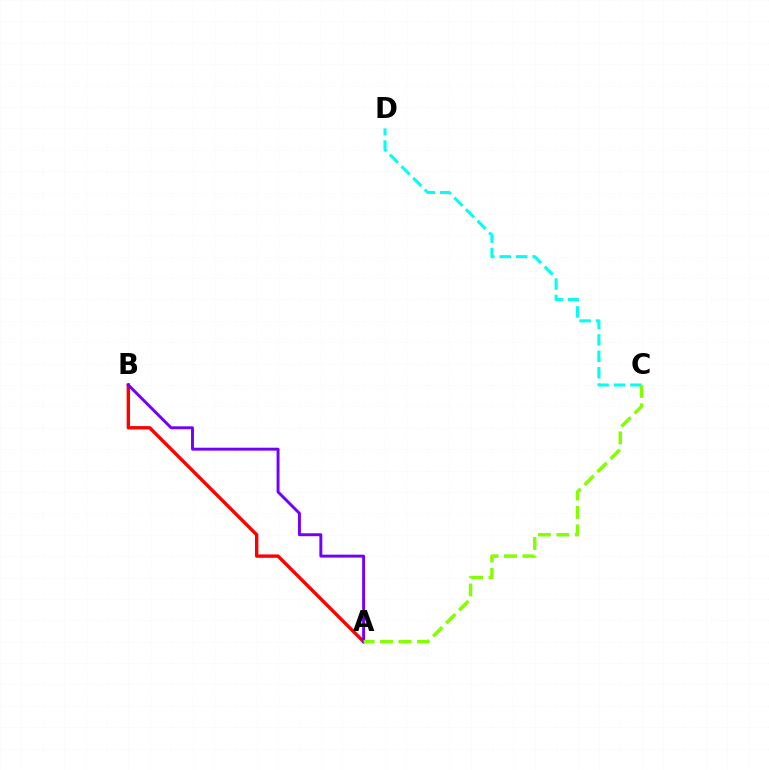{('C', 'D'): [{'color': '#00fff6', 'line_style': 'dashed', 'thickness': 2.23}], ('A', 'B'): [{'color': '#ff0000', 'line_style': 'solid', 'thickness': 2.43}, {'color': '#7200ff', 'line_style': 'solid', 'thickness': 2.11}], ('A', 'C'): [{'color': '#84ff00', 'line_style': 'dashed', 'thickness': 2.51}]}